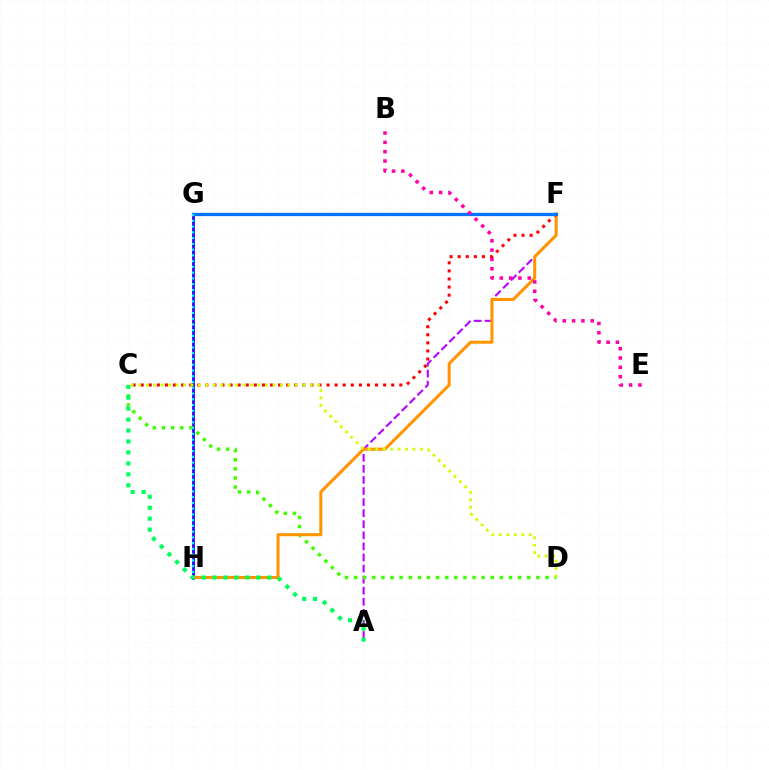{('G', 'H'): [{'color': '#2500ff', 'line_style': 'solid', 'thickness': 1.98}, {'color': '#00fff6', 'line_style': 'dotted', 'thickness': 1.56}], ('A', 'F'): [{'color': '#b900ff', 'line_style': 'dashed', 'thickness': 1.5}], ('C', 'D'): [{'color': '#3dff00', 'line_style': 'dotted', 'thickness': 2.48}, {'color': '#d1ff00', 'line_style': 'dotted', 'thickness': 2.03}], ('F', 'H'): [{'color': '#ff9400', 'line_style': 'solid', 'thickness': 2.19}], ('C', 'F'): [{'color': '#ff0000', 'line_style': 'dotted', 'thickness': 2.2}], ('F', 'G'): [{'color': '#0074ff', 'line_style': 'solid', 'thickness': 2.34}], ('A', 'C'): [{'color': '#00ff5c', 'line_style': 'dotted', 'thickness': 2.98}], ('B', 'E'): [{'color': '#ff00ac', 'line_style': 'dotted', 'thickness': 2.53}]}